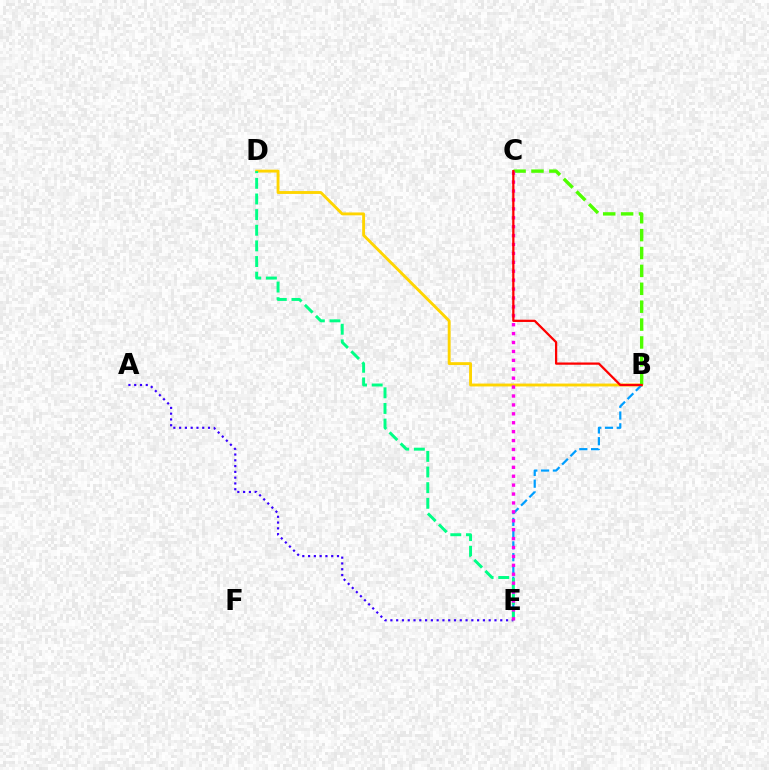{('B', 'D'): [{'color': '#ffd500', 'line_style': 'solid', 'thickness': 2.07}], ('B', 'E'): [{'color': '#009eff', 'line_style': 'dashed', 'thickness': 1.6}], ('B', 'C'): [{'color': '#4fff00', 'line_style': 'dashed', 'thickness': 2.43}, {'color': '#ff0000', 'line_style': 'solid', 'thickness': 1.63}], ('A', 'E'): [{'color': '#3700ff', 'line_style': 'dotted', 'thickness': 1.57}], ('D', 'E'): [{'color': '#00ff86', 'line_style': 'dashed', 'thickness': 2.12}], ('C', 'E'): [{'color': '#ff00ed', 'line_style': 'dotted', 'thickness': 2.42}]}